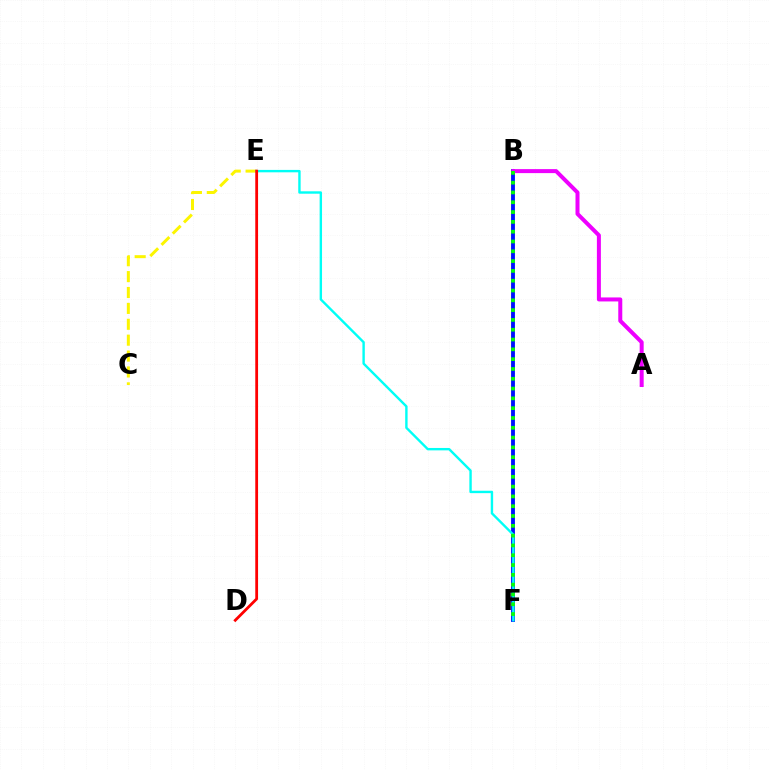{('B', 'F'): [{'color': '#0010ff', 'line_style': 'solid', 'thickness': 2.77}, {'color': '#08ff00', 'line_style': 'dotted', 'thickness': 2.66}], ('C', 'E'): [{'color': '#fcf500', 'line_style': 'dashed', 'thickness': 2.16}], ('E', 'F'): [{'color': '#00fff6', 'line_style': 'solid', 'thickness': 1.73}], ('A', 'B'): [{'color': '#ee00ff', 'line_style': 'solid', 'thickness': 2.88}], ('D', 'E'): [{'color': '#ff0000', 'line_style': 'solid', 'thickness': 2.01}]}